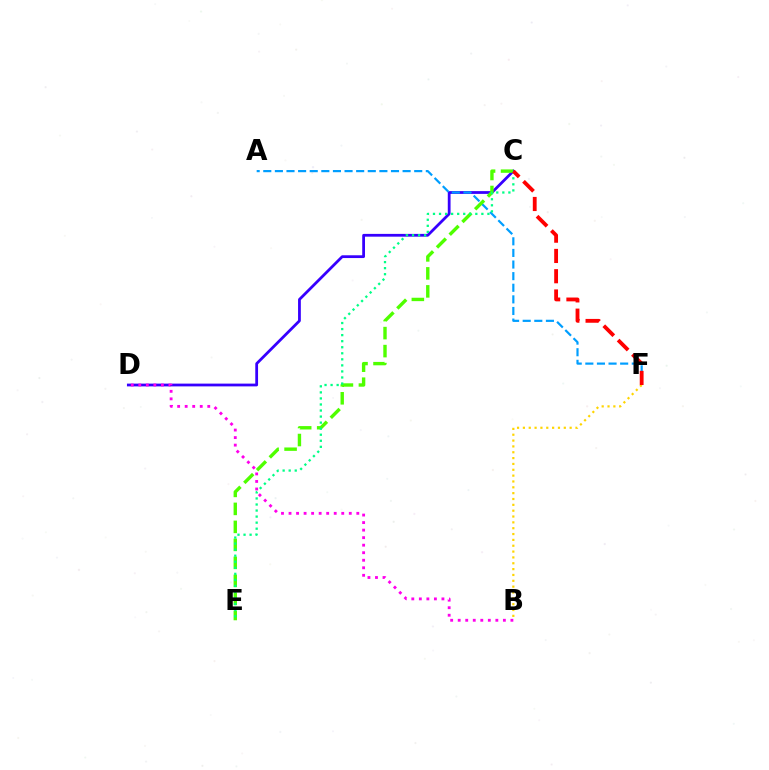{('C', 'D'): [{'color': '#3700ff', 'line_style': 'solid', 'thickness': 2.0}], ('B', 'F'): [{'color': '#ffd500', 'line_style': 'dotted', 'thickness': 1.59}], ('A', 'F'): [{'color': '#009eff', 'line_style': 'dashed', 'thickness': 1.58}], ('C', 'E'): [{'color': '#4fff00', 'line_style': 'dashed', 'thickness': 2.44}, {'color': '#00ff86', 'line_style': 'dotted', 'thickness': 1.64}], ('C', 'F'): [{'color': '#ff0000', 'line_style': 'dashed', 'thickness': 2.75}], ('B', 'D'): [{'color': '#ff00ed', 'line_style': 'dotted', 'thickness': 2.05}]}